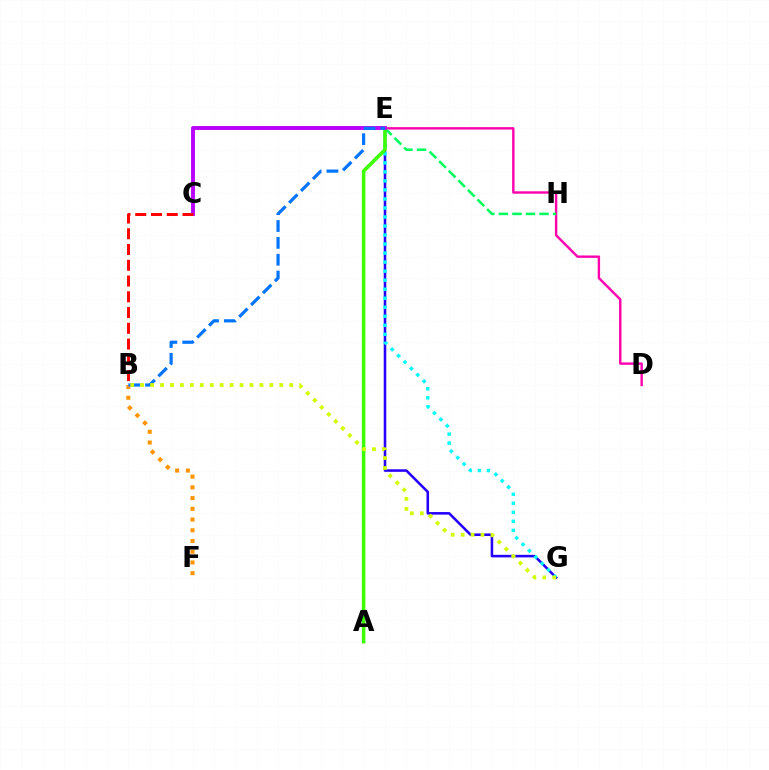{('E', 'G'): [{'color': '#2500ff', 'line_style': 'solid', 'thickness': 1.84}, {'color': '#00fff6', 'line_style': 'dotted', 'thickness': 2.45}], ('D', 'E'): [{'color': '#ff00ac', 'line_style': 'solid', 'thickness': 1.72}], ('E', 'H'): [{'color': '#00ff5c', 'line_style': 'dashed', 'thickness': 1.84}], ('A', 'E'): [{'color': '#3dff00', 'line_style': 'solid', 'thickness': 2.56}], ('B', 'F'): [{'color': '#ff9400', 'line_style': 'dotted', 'thickness': 2.91}], ('C', 'E'): [{'color': '#b900ff', 'line_style': 'solid', 'thickness': 2.8}], ('B', 'E'): [{'color': '#0074ff', 'line_style': 'dashed', 'thickness': 2.29}], ('B', 'G'): [{'color': '#d1ff00', 'line_style': 'dotted', 'thickness': 2.7}], ('B', 'C'): [{'color': '#ff0000', 'line_style': 'dashed', 'thickness': 2.14}]}